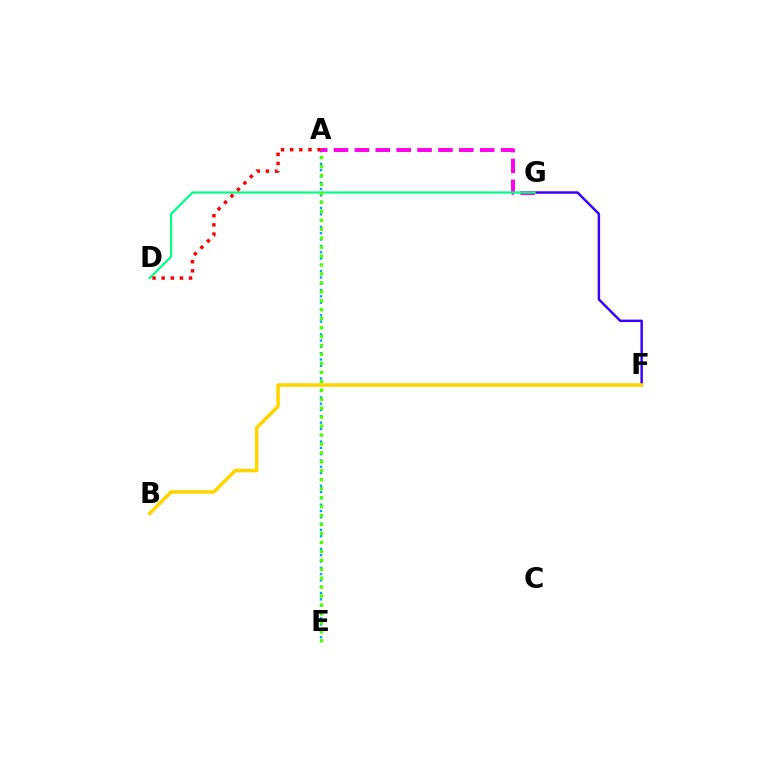{('A', 'E'): [{'color': '#009eff', 'line_style': 'dotted', 'thickness': 1.72}, {'color': '#4fff00', 'line_style': 'dotted', 'thickness': 2.43}], ('F', 'G'): [{'color': '#3700ff', 'line_style': 'solid', 'thickness': 1.76}], ('B', 'F'): [{'color': '#ffd500', 'line_style': 'solid', 'thickness': 2.55}], ('A', 'G'): [{'color': '#ff00ed', 'line_style': 'dashed', 'thickness': 2.84}], ('D', 'G'): [{'color': '#00ff86', 'line_style': 'solid', 'thickness': 1.59}], ('A', 'D'): [{'color': '#ff0000', 'line_style': 'dotted', 'thickness': 2.48}]}